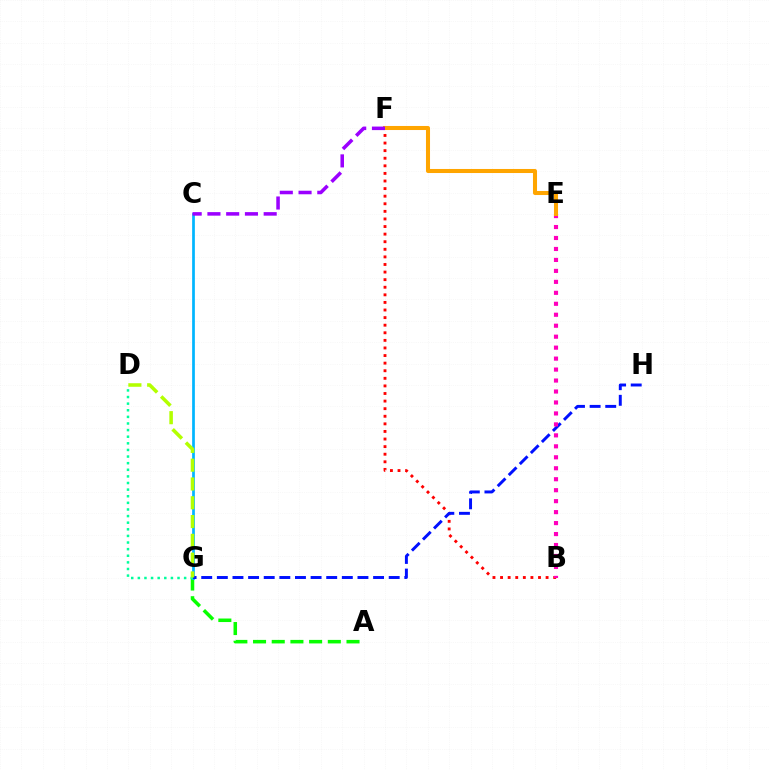{('A', 'G'): [{'color': '#08ff00', 'line_style': 'dashed', 'thickness': 2.54}], ('B', 'F'): [{'color': '#ff0000', 'line_style': 'dotted', 'thickness': 2.06}], ('C', 'G'): [{'color': '#00b5ff', 'line_style': 'solid', 'thickness': 1.96}], ('G', 'H'): [{'color': '#0010ff', 'line_style': 'dashed', 'thickness': 2.12}], ('B', 'E'): [{'color': '#ff00bd', 'line_style': 'dotted', 'thickness': 2.98}], ('E', 'F'): [{'color': '#ffa500', 'line_style': 'solid', 'thickness': 2.91}], ('D', 'G'): [{'color': '#00ff9d', 'line_style': 'dotted', 'thickness': 1.8}, {'color': '#b3ff00', 'line_style': 'dashed', 'thickness': 2.55}], ('C', 'F'): [{'color': '#9b00ff', 'line_style': 'dashed', 'thickness': 2.55}]}